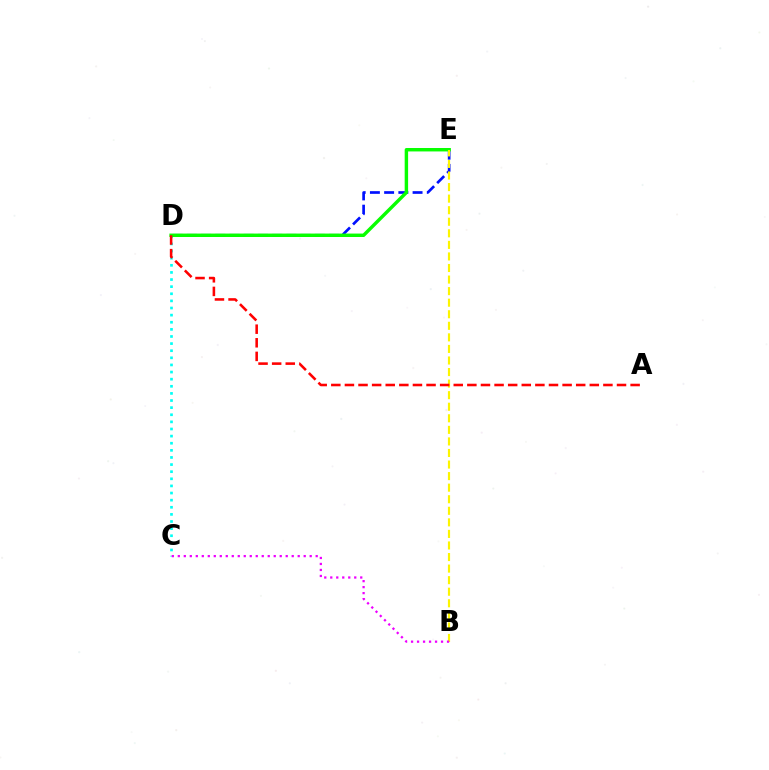{('C', 'D'): [{'color': '#00fff6', 'line_style': 'dotted', 'thickness': 1.93}], ('D', 'E'): [{'color': '#0010ff', 'line_style': 'dashed', 'thickness': 1.93}, {'color': '#08ff00', 'line_style': 'solid', 'thickness': 2.47}], ('B', 'E'): [{'color': '#fcf500', 'line_style': 'dashed', 'thickness': 1.57}], ('B', 'C'): [{'color': '#ee00ff', 'line_style': 'dotted', 'thickness': 1.63}], ('A', 'D'): [{'color': '#ff0000', 'line_style': 'dashed', 'thickness': 1.85}]}